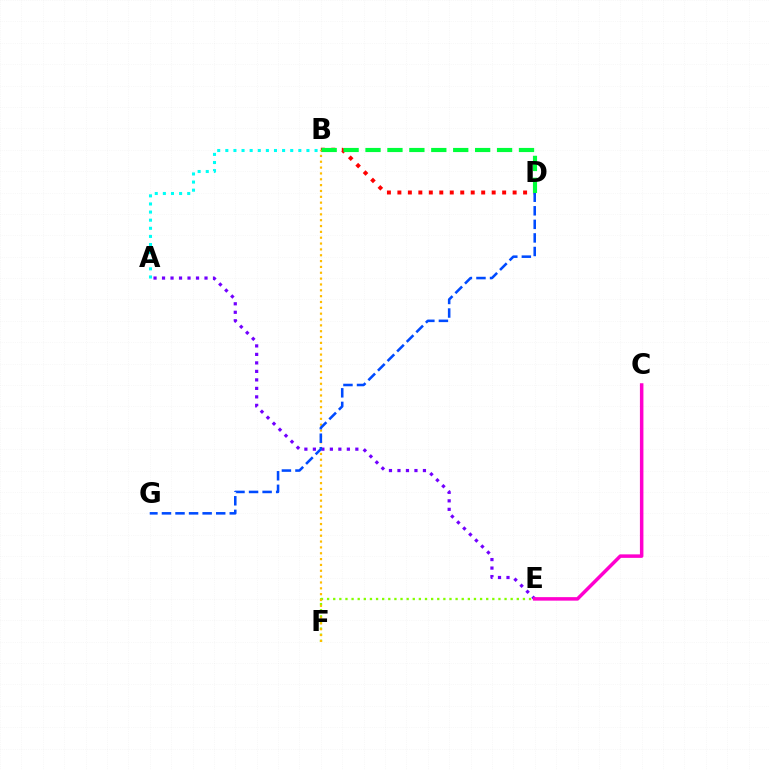{('E', 'F'): [{'color': '#84ff00', 'line_style': 'dotted', 'thickness': 1.66}], ('A', 'E'): [{'color': '#7200ff', 'line_style': 'dotted', 'thickness': 2.31}], ('B', 'D'): [{'color': '#ff0000', 'line_style': 'dotted', 'thickness': 2.85}, {'color': '#00ff39', 'line_style': 'dashed', 'thickness': 2.98}], ('B', 'F'): [{'color': '#ffbd00', 'line_style': 'dotted', 'thickness': 1.59}], ('A', 'B'): [{'color': '#00fff6', 'line_style': 'dotted', 'thickness': 2.2}], ('C', 'E'): [{'color': '#ff00cf', 'line_style': 'solid', 'thickness': 2.52}], ('D', 'G'): [{'color': '#004bff', 'line_style': 'dashed', 'thickness': 1.84}]}